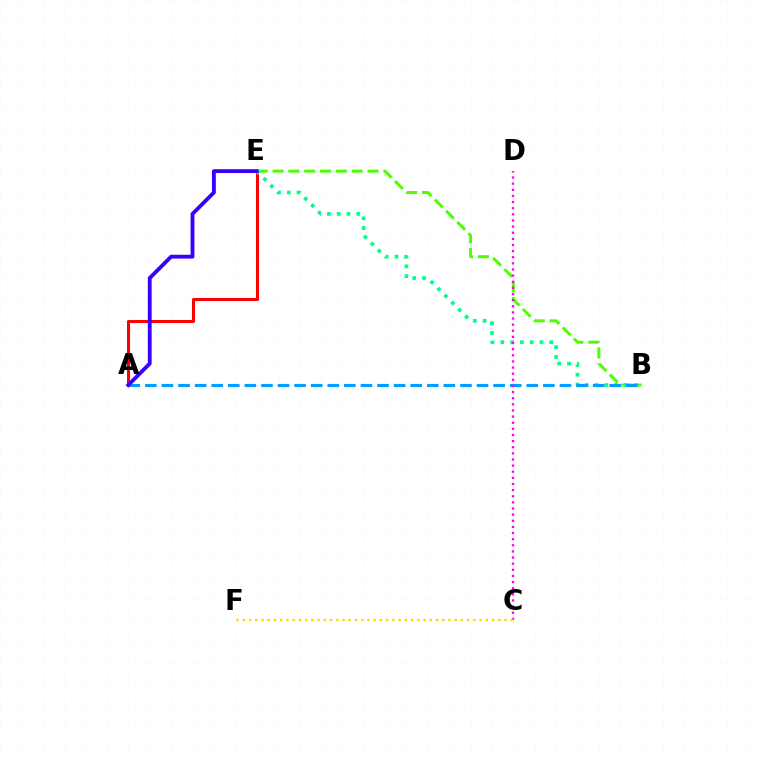{('A', 'E'): [{'color': '#ff0000', 'line_style': 'solid', 'thickness': 2.2}, {'color': '#3700ff', 'line_style': 'solid', 'thickness': 2.76}], ('B', 'E'): [{'color': '#4fff00', 'line_style': 'dashed', 'thickness': 2.15}, {'color': '#00ff86', 'line_style': 'dotted', 'thickness': 2.66}], ('A', 'B'): [{'color': '#009eff', 'line_style': 'dashed', 'thickness': 2.25}], ('C', 'D'): [{'color': '#ff00ed', 'line_style': 'dotted', 'thickness': 1.67}], ('C', 'F'): [{'color': '#ffd500', 'line_style': 'dotted', 'thickness': 1.69}]}